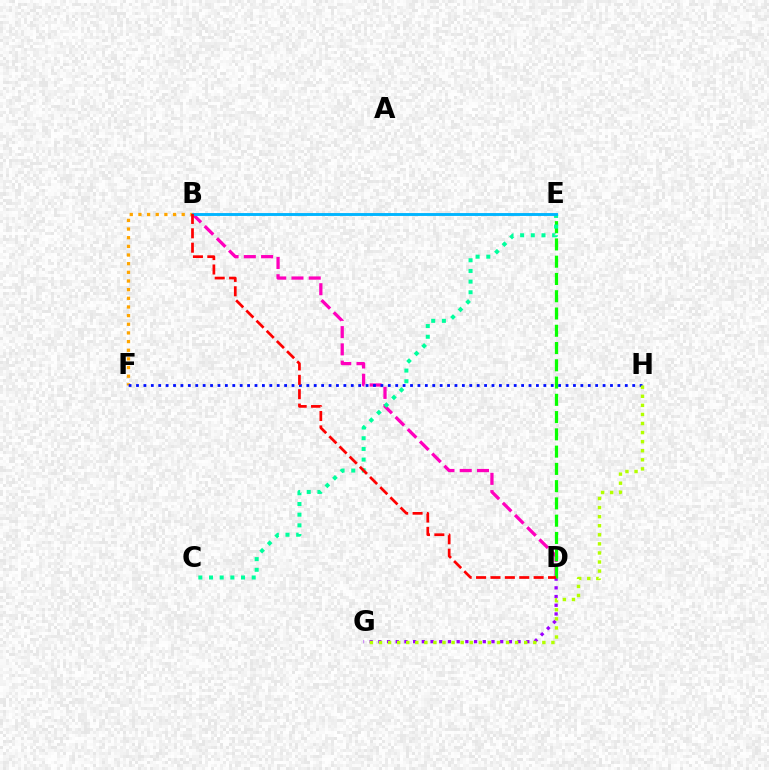{('B', 'D'): [{'color': '#ff00bd', 'line_style': 'dashed', 'thickness': 2.34}, {'color': '#ff0000', 'line_style': 'dashed', 'thickness': 1.96}], ('D', 'G'): [{'color': '#9b00ff', 'line_style': 'dotted', 'thickness': 2.36}], ('D', 'E'): [{'color': '#08ff00', 'line_style': 'dashed', 'thickness': 2.35}], ('C', 'E'): [{'color': '#00ff9d', 'line_style': 'dotted', 'thickness': 2.9}], ('B', 'F'): [{'color': '#ffa500', 'line_style': 'dotted', 'thickness': 2.35}], ('B', 'E'): [{'color': '#00b5ff', 'line_style': 'solid', 'thickness': 2.08}], ('F', 'H'): [{'color': '#0010ff', 'line_style': 'dotted', 'thickness': 2.01}], ('G', 'H'): [{'color': '#b3ff00', 'line_style': 'dotted', 'thickness': 2.47}]}